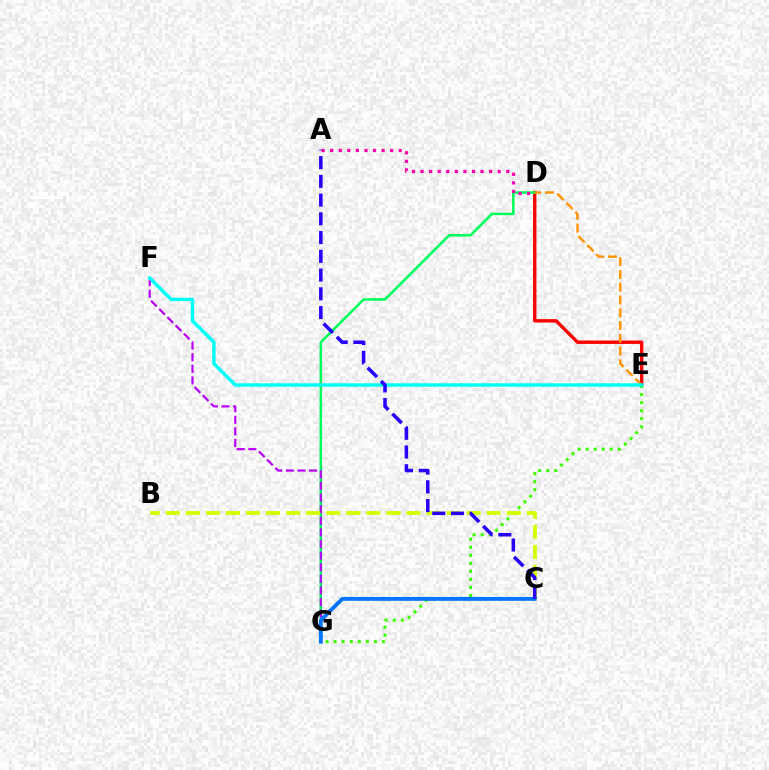{('D', 'E'): [{'color': '#ff0000', 'line_style': 'solid', 'thickness': 2.46}, {'color': '#ff9400', 'line_style': 'dashed', 'thickness': 1.74}], ('D', 'G'): [{'color': '#00ff5c', 'line_style': 'solid', 'thickness': 1.86}], ('F', 'G'): [{'color': '#b900ff', 'line_style': 'dashed', 'thickness': 1.58}], ('E', 'G'): [{'color': '#3dff00', 'line_style': 'dotted', 'thickness': 2.19}], ('B', 'C'): [{'color': '#d1ff00', 'line_style': 'dashed', 'thickness': 2.72}], ('C', 'G'): [{'color': '#0074ff', 'line_style': 'solid', 'thickness': 2.78}], ('E', 'F'): [{'color': '#00fff6', 'line_style': 'solid', 'thickness': 2.48}], ('A', 'D'): [{'color': '#ff00ac', 'line_style': 'dotted', 'thickness': 2.33}], ('A', 'C'): [{'color': '#2500ff', 'line_style': 'dashed', 'thickness': 2.55}]}